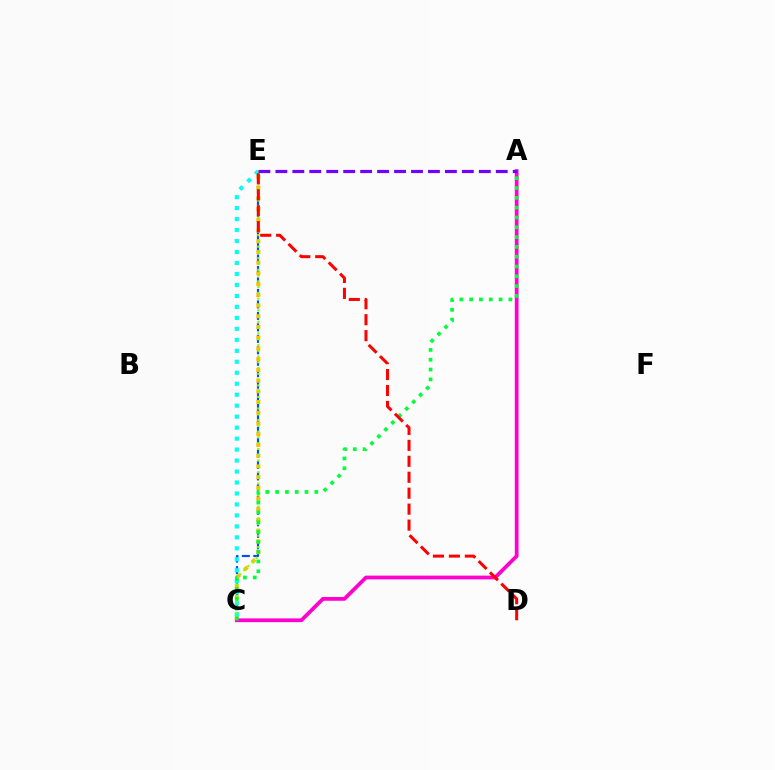{('C', 'E'): [{'color': '#004bff', 'line_style': 'dashed', 'thickness': 1.56}, {'color': '#00fff6', 'line_style': 'dotted', 'thickness': 2.98}, {'color': '#ffbd00', 'line_style': 'dotted', 'thickness': 2.91}, {'color': '#84ff00', 'line_style': 'dotted', 'thickness': 1.57}], ('A', 'C'): [{'color': '#ff00cf', 'line_style': 'solid', 'thickness': 2.7}, {'color': '#00ff39', 'line_style': 'dotted', 'thickness': 2.67}], ('A', 'E'): [{'color': '#7200ff', 'line_style': 'dashed', 'thickness': 2.3}], ('D', 'E'): [{'color': '#ff0000', 'line_style': 'dashed', 'thickness': 2.17}]}